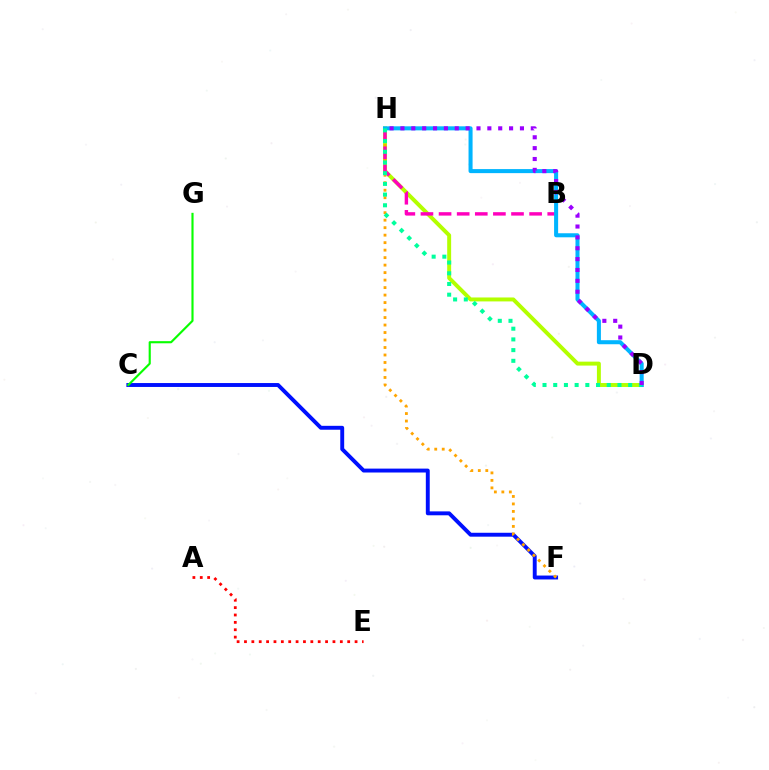{('C', 'F'): [{'color': '#0010ff', 'line_style': 'solid', 'thickness': 2.81}], ('A', 'E'): [{'color': '#ff0000', 'line_style': 'dotted', 'thickness': 2.0}], ('D', 'H'): [{'color': '#b3ff00', 'line_style': 'solid', 'thickness': 2.84}, {'color': '#00b5ff', 'line_style': 'solid', 'thickness': 2.91}, {'color': '#00ff9d', 'line_style': 'dotted', 'thickness': 2.91}, {'color': '#9b00ff', 'line_style': 'dotted', 'thickness': 2.95}], ('F', 'H'): [{'color': '#ffa500', 'line_style': 'dotted', 'thickness': 2.03}], ('B', 'H'): [{'color': '#ff00bd', 'line_style': 'dashed', 'thickness': 2.46}], ('C', 'G'): [{'color': '#08ff00', 'line_style': 'solid', 'thickness': 1.54}]}